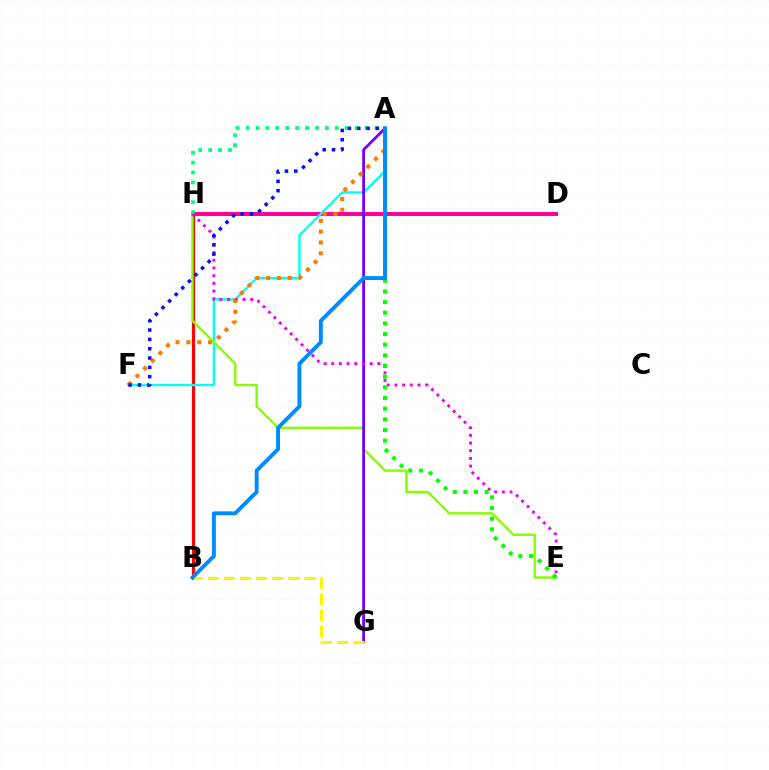{('B', 'H'): [{'color': '#ff0000', 'line_style': 'solid', 'thickness': 2.28}], ('D', 'H'): [{'color': '#ff0094', 'line_style': 'solid', 'thickness': 2.86}], ('A', 'F'): [{'color': '#00fff6', 'line_style': 'solid', 'thickness': 1.7}, {'color': '#ff7c00', 'line_style': 'dotted', 'thickness': 2.94}, {'color': '#0010ff', 'line_style': 'dotted', 'thickness': 2.53}], ('E', 'H'): [{'color': '#84ff00', 'line_style': 'solid', 'thickness': 1.7}, {'color': '#ee00ff', 'line_style': 'dotted', 'thickness': 2.09}], ('A', 'H'): [{'color': '#00ff74', 'line_style': 'dotted', 'thickness': 2.69}], ('A', 'G'): [{'color': '#7200ff', 'line_style': 'solid', 'thickness': 2.01}], ('A', 'E'): [{'color': '#08ff00', 'line_style': 'dotted', 'thickness': 2.9}], ('B', 'G'): [{'color': '#fcf500', 'line_style': 'dashed', 'thickness': 2.19}], ('A', 'B'): [{'color': '#008cff', 'line_style': 'solid', 'thickness': 2.82}]}